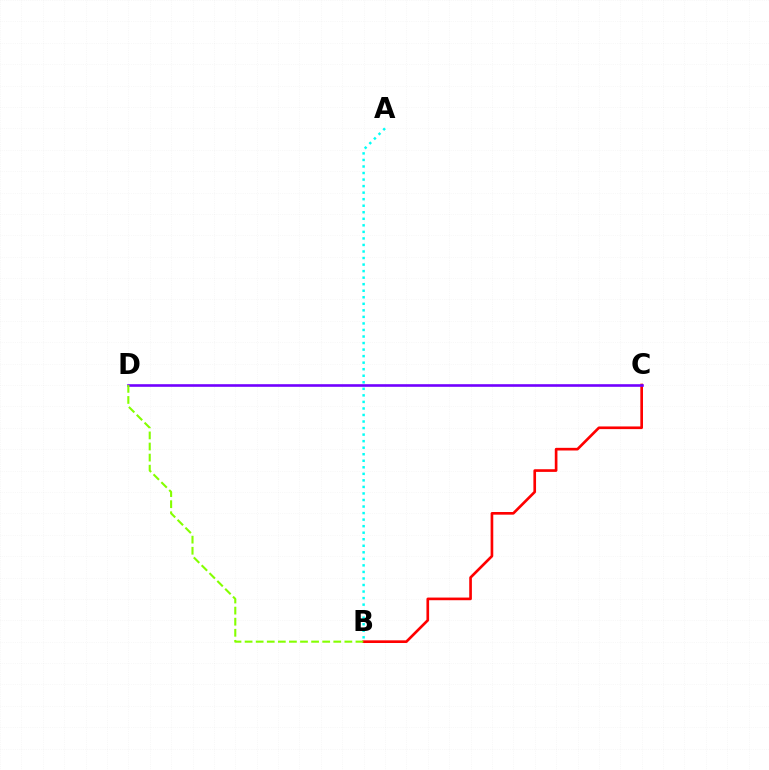{('A', 'B'): [{'color': '#00fff6', 'line_style': 'dotted', 'thickness': 1.78}], ('B', 'C'): [{'color': '#ff0000', 'line_style': 'solid', 'thickness': 1.91}], ('C', 'D'): [{'color': '#7200ff', 'line_style': 'solid', 'thickness': 1.88}], ('B', 'D'): [{'color': '#84ff00', 'line_style': 'dashed', 'thickness': 1.51}]}